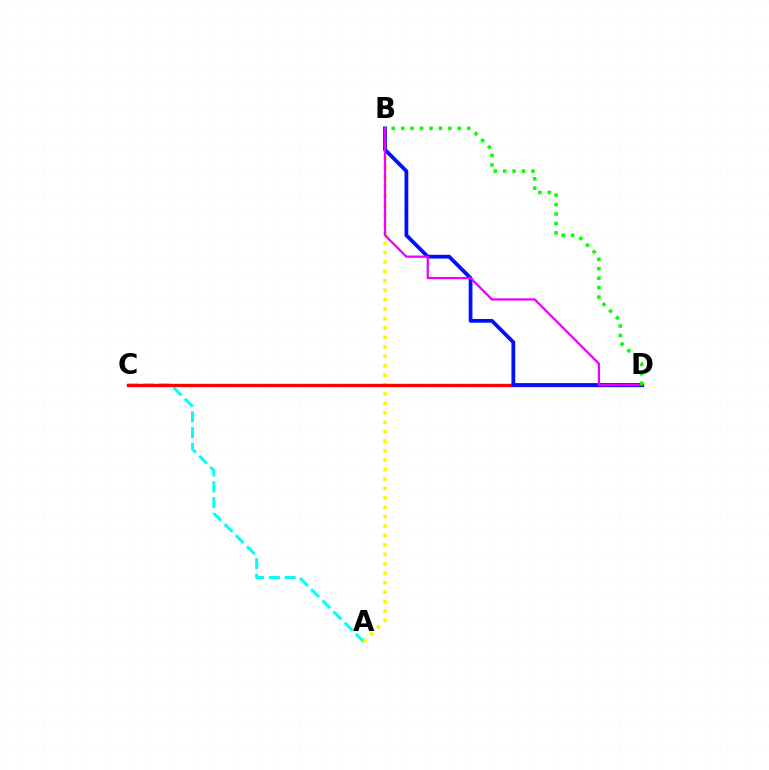{('A', 'C'): [{'color': '#00fff6', 'line_style': 'dashed', 'thickness': 2.14}], ('A', 'B'): [{'color': '#fcf500', 'line_style': 'dotted', 'thickness': 2.56}], ('C', 'D'): [{'color': '#ff0000', 'line_style': 'solid', 'thickness': 2.44}], ('B', 'D'): [{'color': '#0010ff', 'line_style': 'solid', 'thickness': 2.71}, {'color': '#ee00ff', 'line_style': 'solid', 'thickness': 1.64}, {'color': '#08ff00', 'line_style': 'dotted', 'thickness': 2.57}]}